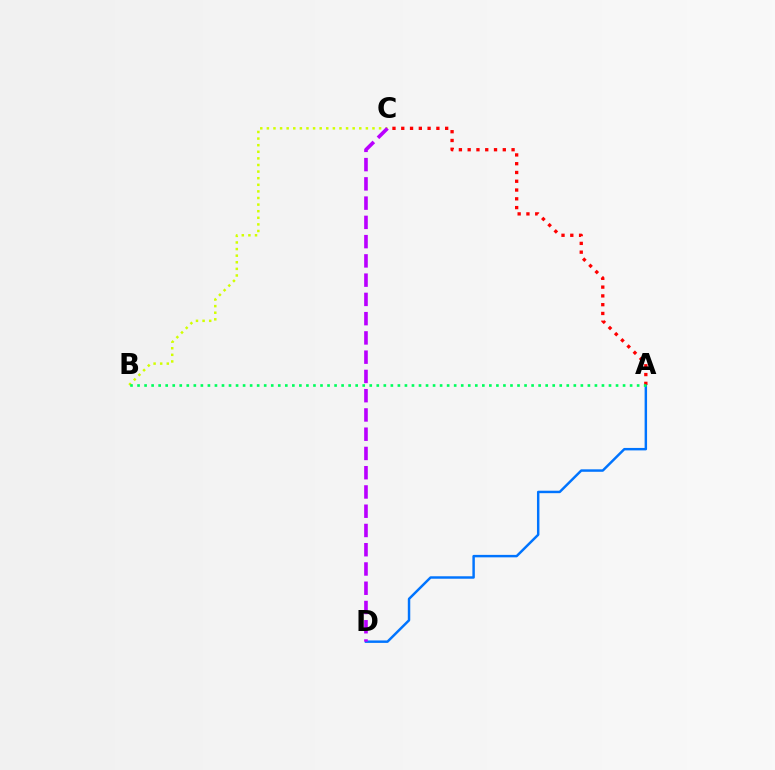{('B', 'C'): [{'color': '#d1ff00', 'line_style': 'dotted', 'thickness': 1.79}], ('A', 'D'): [{'color': '#0074ff', 'line_style': 'solid', 'thickness': 1.77}], ('A', 'C'): [{'color': '#ff0000', 'line_style': 'dotted', 'thickness': 2.39}], ('C', 'D'): [{'color': '#b900ff', 'line_style': 'dashed', 'thickness': 2.62}], ('A', 'B'): [{'color': '#00ff5c', 'line_style': 'dotted', 'thickness': 1.91}]}